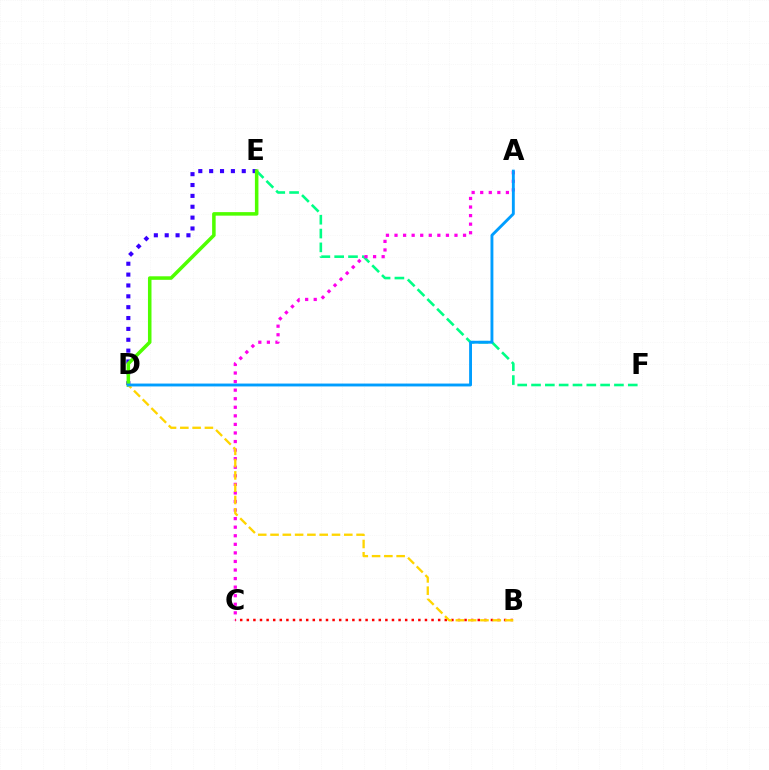{('D', 'E'): [{'color': '#3700ff', 'line_style': 'dotted', 'thickness': 2.95}, {'color': '#4fff00', 'line_style': 'solid', 'thickness': 2.54}], ('E', 'F'): [{'color': '#00ff86', 'line_style': 'dashed', 'thickness': 1.88}], ('B', 'C'): [{'color': '#ff0000', 'line_style': 'dotted', 'thickness': 1.79}], ('A', 'C'): [{'color': '#ff00ed', 'line_style': 'dotted', 'thickness': 2.33}], ('B', 'D'): [{'color': '#ffd500', 'line_style': 'dashed', 'thickness': 1.67}], ('A', 'D'): [{'color': '#009eff', 'line_style': 'solid', 'thickness': 2.07}]}